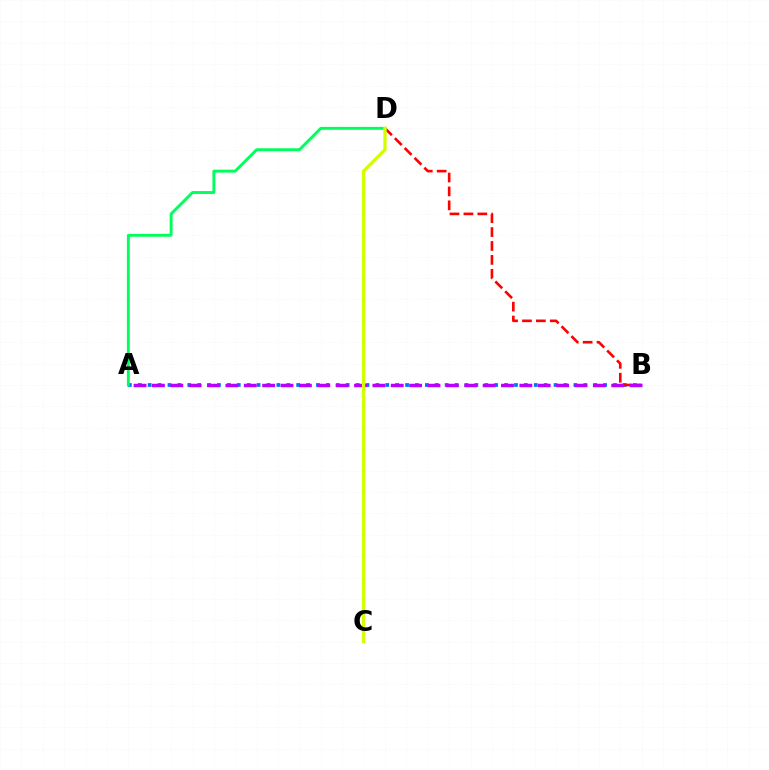{('A', 'B'): [{'color': '#0074ff', 'line_style': 'dotted', 'thickness': 2.69}, {'color': '#b900ff', 'line_style': 'dashed', 'thickness': 2.5}], ('B', 'D'): [{'color': '#ff0000', 'line_style': 'dashed', 'thickness': 1.89}], ('A', 'D'): [{'color': '#00ff5c', 'line_style': 'solid', 'thickness': 2.1}], ('C', 'D'): [{'color': '#d1ff00', 'line_style': 'solid', 'thickness': 2.38}]}